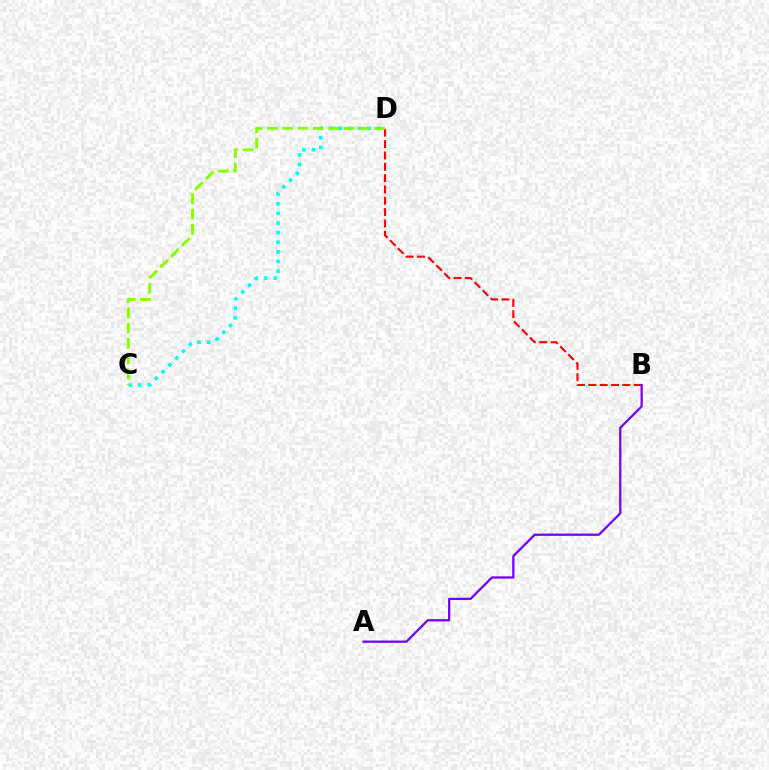{('B', 'D'): [{'color': '#ff0000', 'line_style': 'dashed', 'thickness': 1.54}], ('C', 'D'): [{'color': '#00fff6', 'line_style': 'dotted', 'thickness': 2.61}, {'color': '#84ff00', 'line_style': 'dashed', 'thickness': 2.08}], ('A', 'B'): [{'color': '#7200ff', 'line_style': 'solid', 'thickness': 1.62}]}